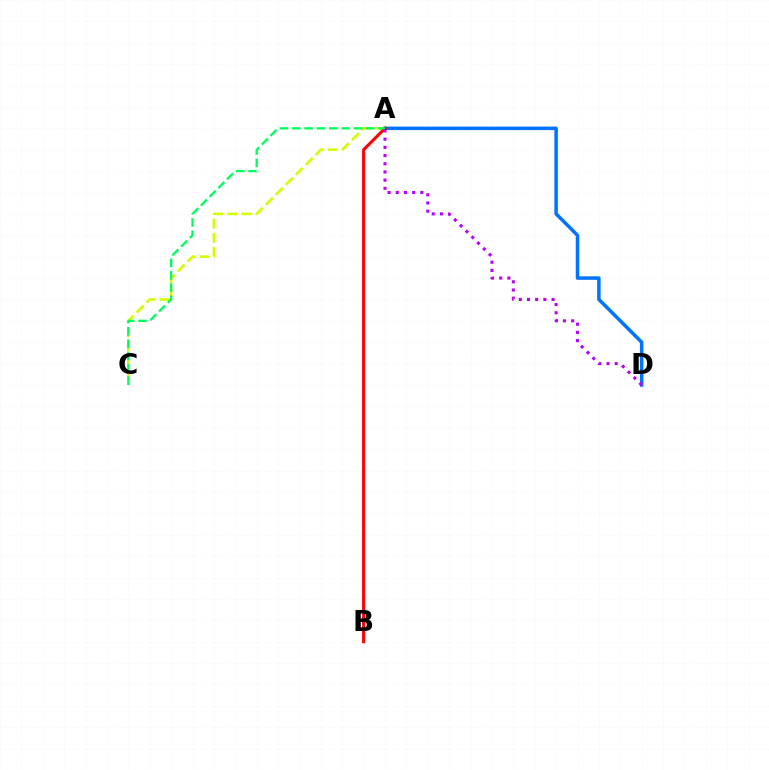{('A', 'D'): [{'color': '#0074ff', 'line_style': 'solid', 'thickness': 2.52}, {'color': '#b900ff', 'line_style': 'dotted', 'thickness': 2.23}], ('A', 'C'): [{'color': '#d1ff00', 'line_style': 'dashed', 'thickness': 1.92}, {'color': '#00ff5c', 'line_style': 'dashed', 'thickness': 1.68}], ('A', 'B'): [{'color': '#ff0000', 'line_style': 'solid', 'thickness': 2.2}]}